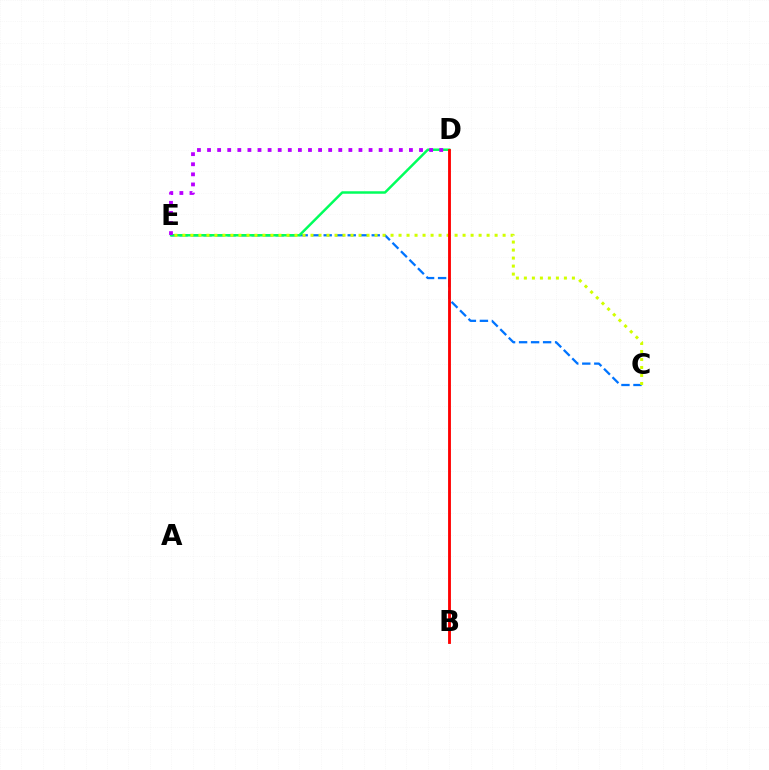{('C', 'E'): [{'color': '#0074ff', 'line_style': 'dashed', 'thickness': 1.63}, {'color': '#d1ff00', 'line_style': 'dotted', 'thickness': 2.18}], ('D', 'E'): [{'color': '#00ff5c', 'line_style': 'solid', 'thickness': 1.79}, {'color': '#b900ff', 'line_style': 'dotted', 'thickness': 2.74}], ('B', 'D'): [{'color': '#ff0000', 'line_style': 'solid', 'thickness': 2.05}]}